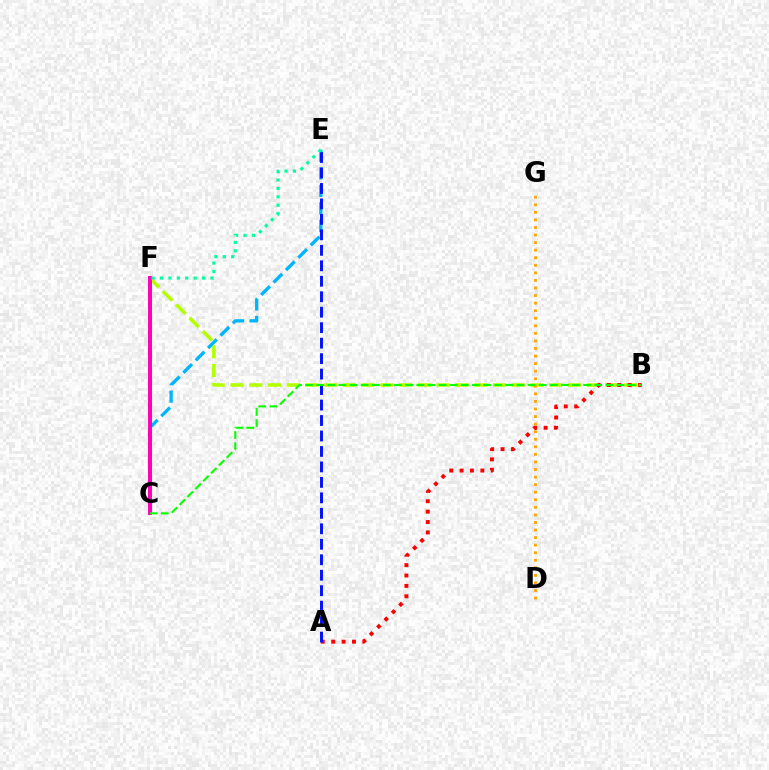{('B', 'F'): [{'color': '#b3ff00', 'line_style': 'dashed', 'thickness': 2.55}], ('C', 'F'): [{'color': '#9b00ff', 'line_style': 'dotted', 'thickness': 2.66}, {'color': '#ff00bd', 'line_style': 'solid', 'thickness': 2.88}], ('D', 'G'): [{'color': '#ffa500', 'line_style': 'dotted', 'thickness': 2.05}], ('A', 'B'): [{'color': '#ff0000', 'line_style': 'dotted', 'thickness': 2.82}], ('C', 'E'): [{'color': '#00b5ff', 'line_style': 'dashed', 'thickness': 2.38}], ('A', 'E'): [{'color': '#0010ff', 'line_style': 'dashed', 'thickness': 2.1}], ('E', 'F'): [{'color': '#00ff9d', 'line_style': 'dotted', 'thickness': 2.29}], ('B', 'C'): [{'color': '#08ff00', 'line_style': 'dashed', 'thickness': 1.51}]}